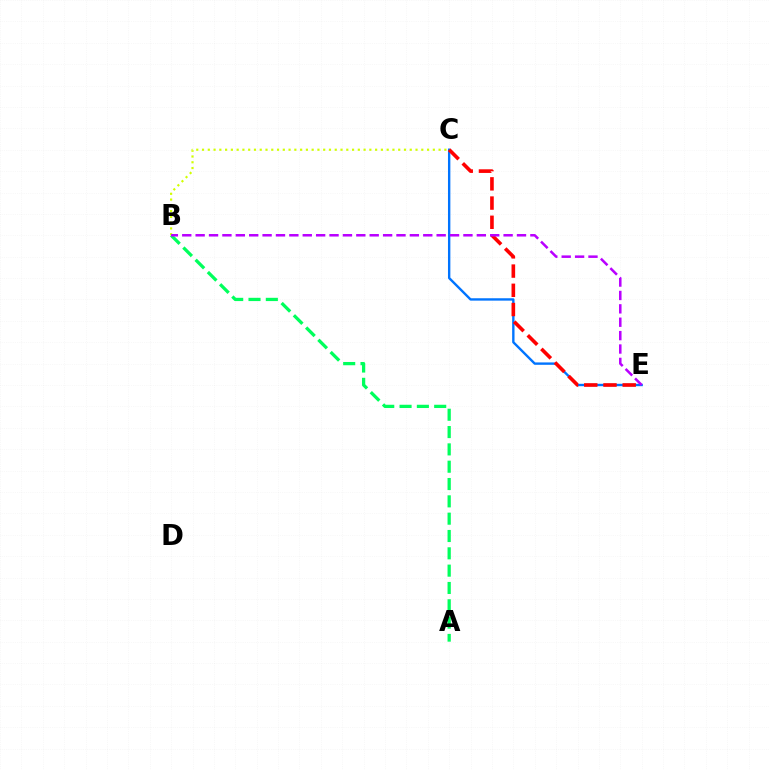{('B', 'C'): [{'color': '#d1ff00', 'line_style': 'dotted', 'thickness': 1.57}], ('C', 'E'): [{'color': '#0074ff', 'line_style': 'solid', 'thickness': 1.71}, {'color': '#ff0000', 'line_style': 'dashed', 'thickness': 2.61}], ('A', 'B'): [{'color': '#00ff5c', 'line_style': 'dashed', 'thickness': 2.35}], ('B', 'E'): [{'color': '#b900ff', 'line_style': 'dashed', 'thickness': 1.82}]}